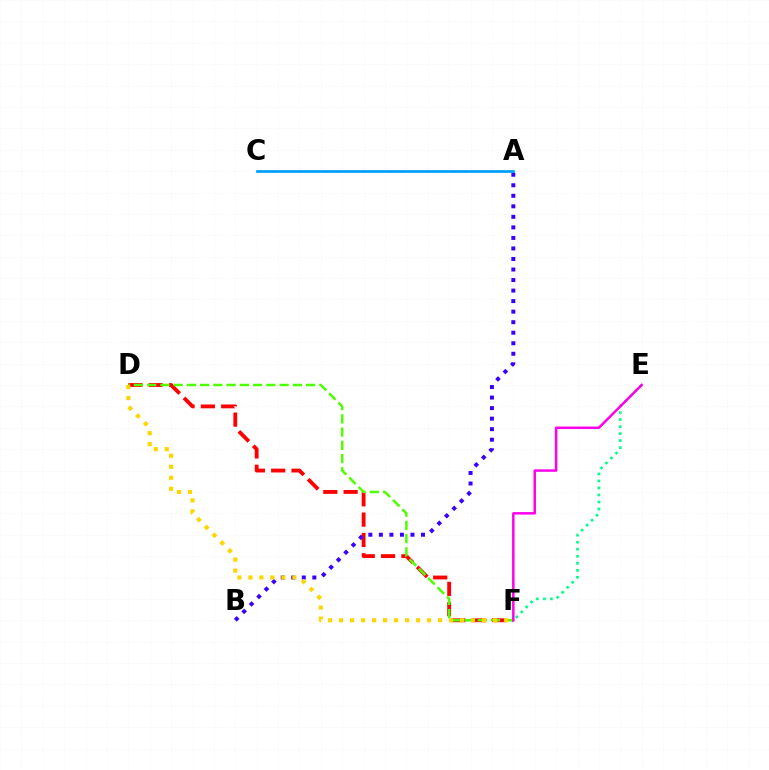{('D', 'F'): [{'color': '#ff0000', 'line_style': 'dashed', 'thickness': 2.76}, {'color': '#4fff00', 'line_style': 'dashed', 'thickness': 1.8}, {'color': '#ffd500', 'line_style': 'dotted', 'thickness': 2.99}], ('E', 'F'): [{'color': '#00ff86', 'line_style': 'dotted', 'thickness': 1.91}, {'color': '#ff00ed', 'line_style': 'solid', 'thickness': 1.8}], ('A', 'B'): [{'color': '#3700ff', 'line_style': 'dotted', 'thickness': 2.86}], ('A', 'C'): [{'color': '#009eff', 'line_style': 'solid', 'thickness': 1.95}]}